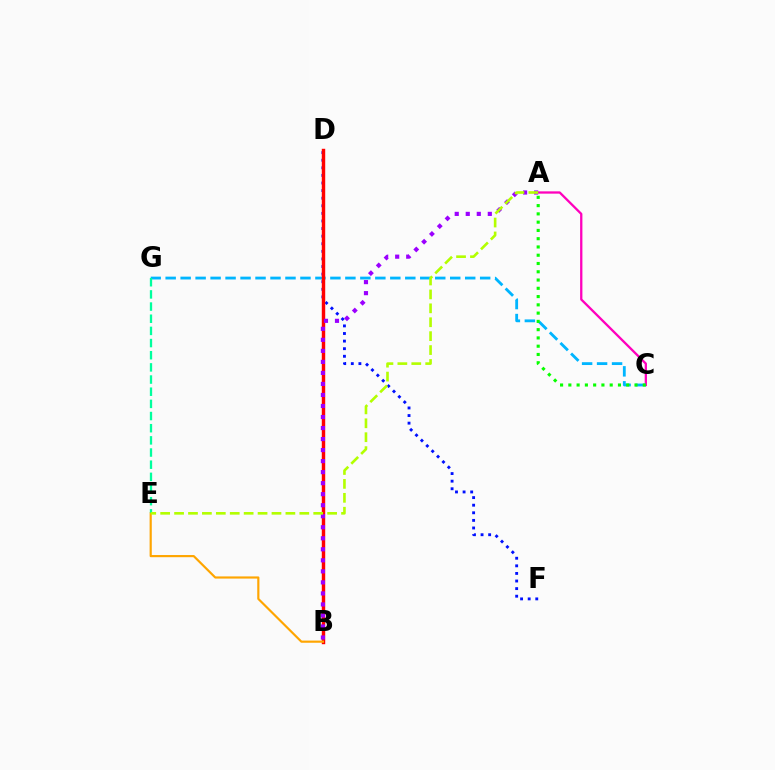{('A', 'C'): [{'color': '#ff00bd', 'line_style': 'solid', 'thickness': 1.65}, {'color': '#08ff00', 'line_style': 'dotted', 'thickness': 2.25}], ('D', 'F'): [{'color': '#0010ff', 'line_style': 'dotted', 'thickness': 2.06}], ('C', 'G'): [{'color': '#00b5ff', 'line_style': 'dashed', 'thickness': 2.03}], ('B', 'D'): [{'color': '#ff0000', 'line_style': 'solid', 'thickness': 2.47}], ('B', 'E'): [{'color': '#ffa500', 'line_style': 'solid', 'thickness': 1.56}], ('E', 'G'): [{'color': '#00ff9d', 'line_style': 'dashed', 'thickness': 1.65}], ('A', 'B'): [{'color': '#9b00ff', 'line_style': 'dotted', 'thickness': 3.0}], ('A', 'E'): [{'color': '#b3ff00', 'line_style': 'dashed', 'thickness': 1.89}]}